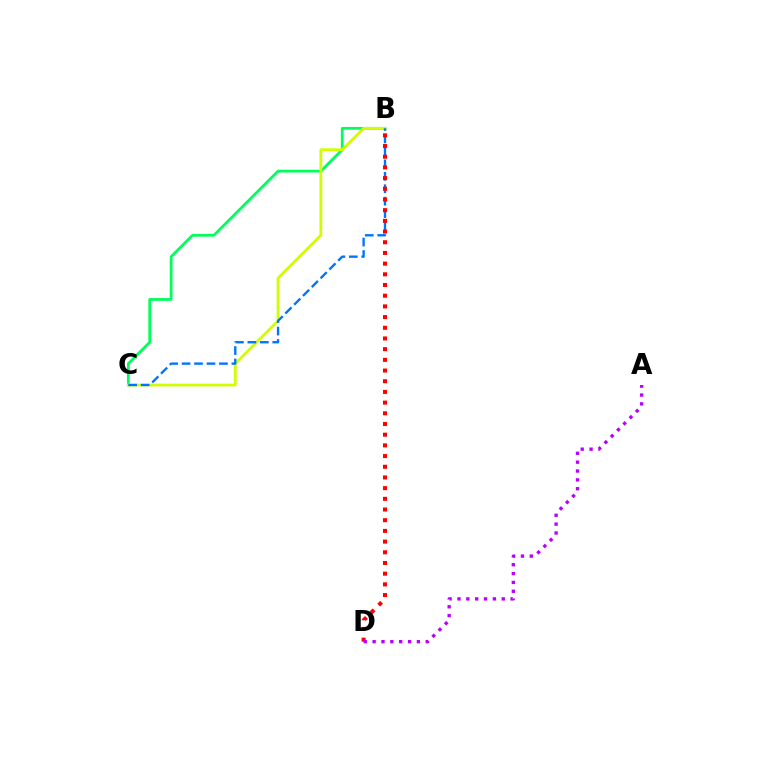{('B', 'C'): [{'color': '#00ff5c', 'line_style': 'solid', 'thickness': 1.99}, {'color': '#d1ff00', 'line_style': 'solid', 'thickness': 2.02}, {'color': '#0074ff', 'line_style': 'dashed', 'thickness': 1.69}], ('B', 'D'): [{'color': '#ff0000', 'line_style': 'dotted', 'thickness': 2.9}], ('A', 'D'): [{'color': '#b900ff', 'line_style': 'dotted', 'thickness': 2.41}]}